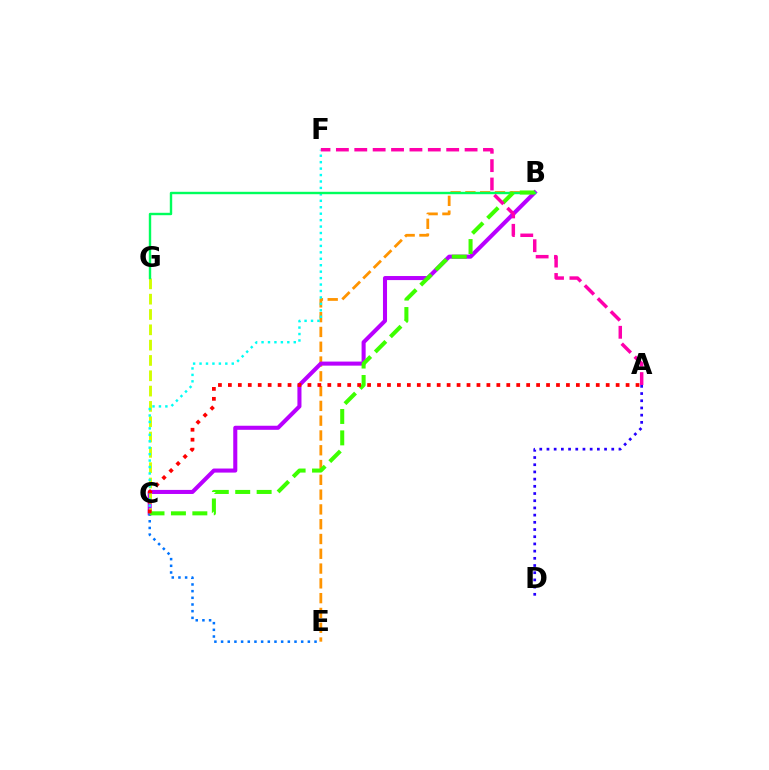{('B', 'E'): [{'color': '#ff9400', 'line_style': 'dashed', 'thickness': 2.01}], ('B', 'C'): [{'color': '#b900ff', 'line_style': 'solid', 'thickness': 2.92}, {'color': '#3dff00', 'line_style': 'dashed', 'thickness': 2.91}], ('C', 'G'): [{'color': '#d1ff00', 'line_style': 'dashed', 'thickness': 2.08}], ('C', 'F'): [{'color': '#00fff6', 'line_style': 'dotted', 'thickness': 1.75}], ('A', 'D'): [{'color': '#2500ff', 'line_style': 'dotted', 'thickness': 1.96}], ('C', 'E'): [{'color': '#0074ff', 'line_style': 'dotted', 'thickness': 1.81}], ('B', 'G'): [{'color': '#00ff5c', 'line_style': 'solid', 'thickness': 1.73}], ('A', 'F'): [{'color': '#ff00ac', 'line_style': 'dashed', 'thickness': 2.5}], ('A', 'C'): [{'color': '#ff0000', 'line_style': 'dotted', 'thickness': 2.7}]}